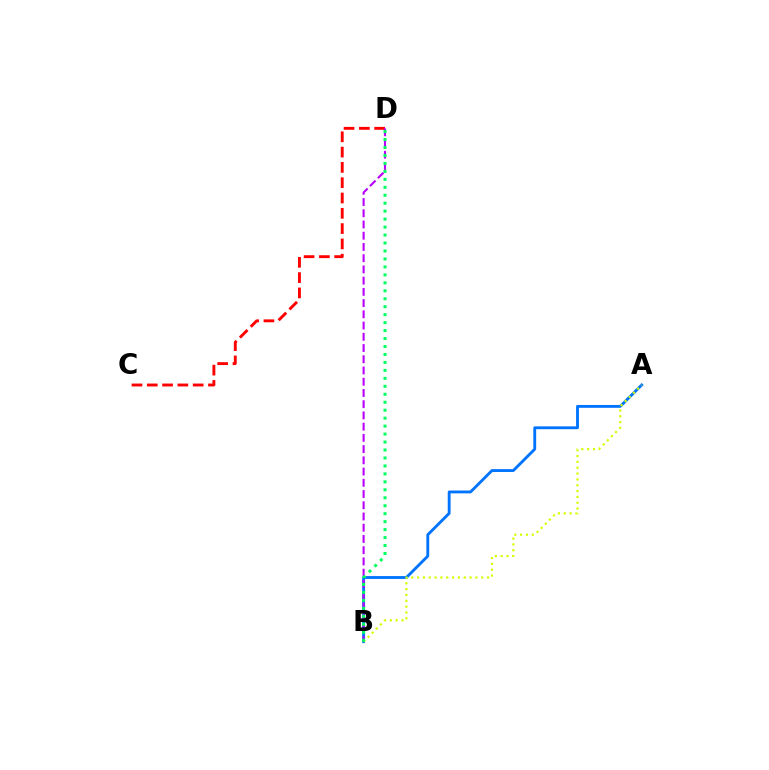{('A', 'B'): [{'color': '#0074ff', 'line_style': 'solid', 'thickness': 2.06}, {'color': '#d1ff00', 'line_style': 'dotted', 'thickness': 1.58}], ('C', 'D'): [{'color': '#ff0000', 'line_style': 'dashed', 'thickness': 2.08}], ('B', 'D'): [{'color': '#b900ff', 'line_style': 'dashed', 'thickness': 1.53}, {'color': '#00ff5c', 'line_style': 'dotted', 'thickness': 2.16}]}